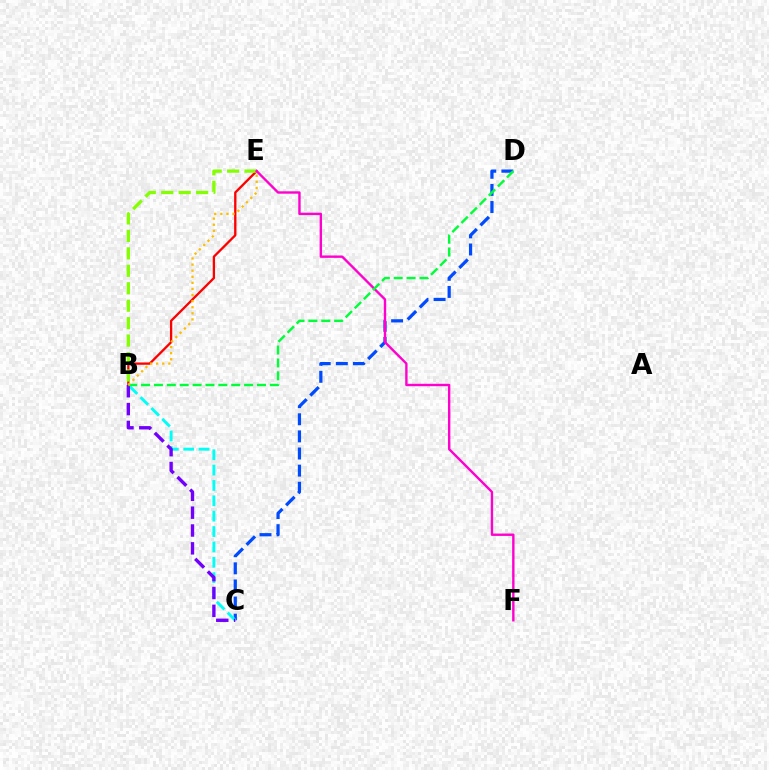{('B', 'E'): [{'color': '#ff0000', 'line_style': 'solid', 'thickness': 1.67}, {'color': '#84ff00', 'line_style': 'dashed', 'thickness': 2.37}, {'color': '#ffbd00', 'line_style': 'dotted', 'thickness': 1.66}], ('C', 'D'): [{'color': '#004bff', 'line_style': 'dashed', 'thickness': 2.32}], ('E', 'F'): [{'color': '#ff00cf', 'line_style': 'solid', 'thickness': 1.72}], ('B', 'C'): [{'color': '#00fff6', 'line_style': 'dashed', 'thickness': 2.09}, {'color': '#7200ff', 'line_style': 'dashed', 'thickness': 2.42}], ('B', 'D'): [{'color': '#00ff39', 'line_style': 'dashed', 'thickness': 1.75}]}